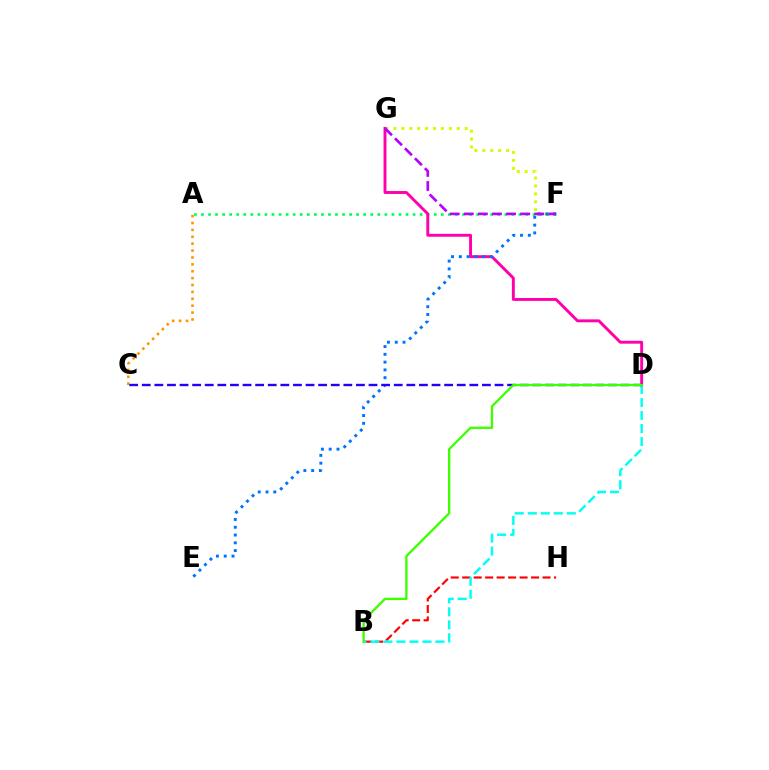{('F', 'G'): [{'color': '#d1ff00', 'line_style': 'dotted', 'thickness': 2.15}, {'color': '#b900ff', 'line_style': 'dashed', 'thickness': 1.91}], ('A', 'F'): [{'color': '#00ff5c', 'line_style': 'dotted', 'thickness': 1.92}], ('A', 'C'): [{'color': '#ff9400', 'line_style': 'dotted', 'thickness': 1.87}], ('D', 'G'): [{'color': '#ff00ac', 'line_style': 'solid', 'thickness': 2.1}], ('E', 'F'): [{'color': '#0074ff', 'line_style': 'dotted', 'thickness': 2.12}], ('B', 'H'): [{'color': '#ff0000', 'line_style': 'dashed', 'thickness': 1.56}], ('B', 'D'): [{'color': '#00fff6', 'line_style': 'dashed', 'thickness': 1.77}, {'color': '#3dff00', 'line_style': 'solid', 'thickness': 1.67}], ('C', 'D'): [{'color': '#2500ff', 'line_style': 'dashed', 'thickness': 1.71}]}